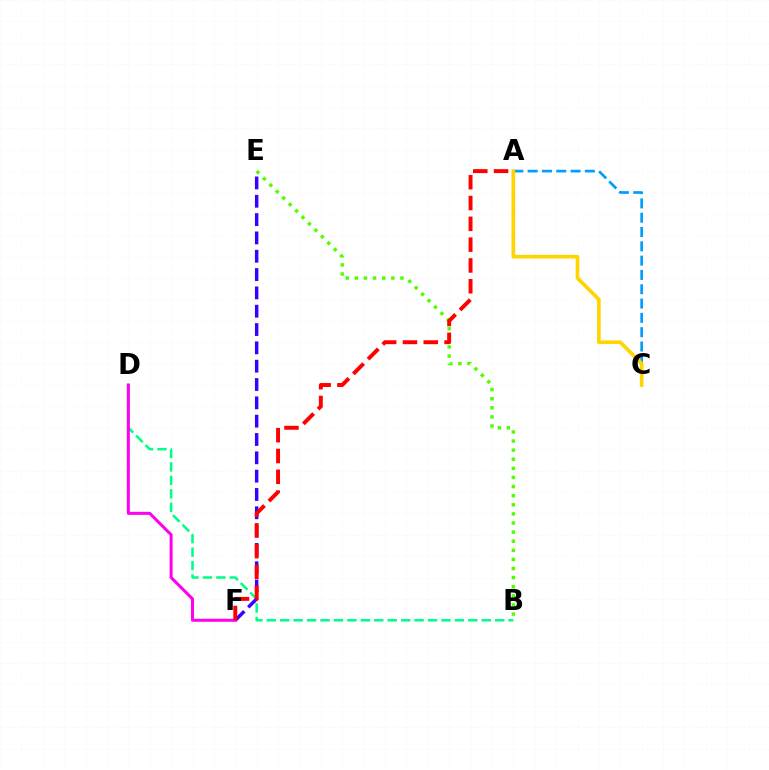{('B', 'E'): [{'color': '#4fff00', 'line_style': 'dotted', 'thickness': 2.47}], ('B', 'D'): [{'color': '#00ff86', 'line_style': 'dashed', 'thickness': 1.83}], ('E', 'F'): [{'color': '#3700ff', 'line_style': 'dashed', 'thickness': 2.49}], ('D', 'F'): [{'color': '#ff00ed', 'line_style': 'solid', 'thickness': 2.17}], ('A', 'C'): [{'color': '#009eff', 'line_style': 'dashed', 'thickness': 1.94}, {'color': '#ffd500', 'line_style': 'solid', 'thickness': 2.64}], ('A', 'F'): [{'color': '#ff0000', 'line_style': 'dashed', 'thickness': 2.83}]}